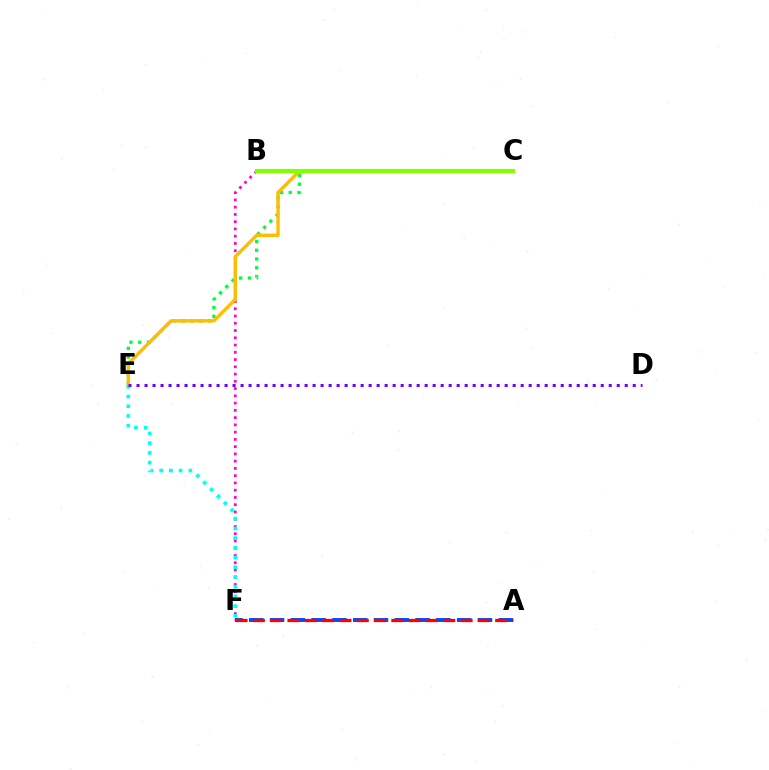{('B', 'F'): [{'color': '#ff00cf', 'line_style': 'dotted', 'thickness': 1.97}], ('C', 'E'): [{'color': '#00ff39', 'line_style': 'dotted', 'thickness': 2.38}, {'color': '#ffbd00', 'line_style': 'solid', 'thickness': 2.45}], ('A', 'F'): [{'color': '#004bff', 'line_style': 'dashed', 'thickness': 2.82}, {'color': '#ff0000', 'line_style': 'dashed', 'thickness': 2.35}], ('E', 'F'): [{'color': '#00fff6', 'line_style': 'dotted', 'thickness': 2.64}], ('B', 'C'): [{'color': '#84ff00', 'line_style': 'solid', 'thickness': 2.99}], ('D', 'E'): [{'color': '#7200ff', 'line_style': 'dotted', 'thickness': 2.17}]}